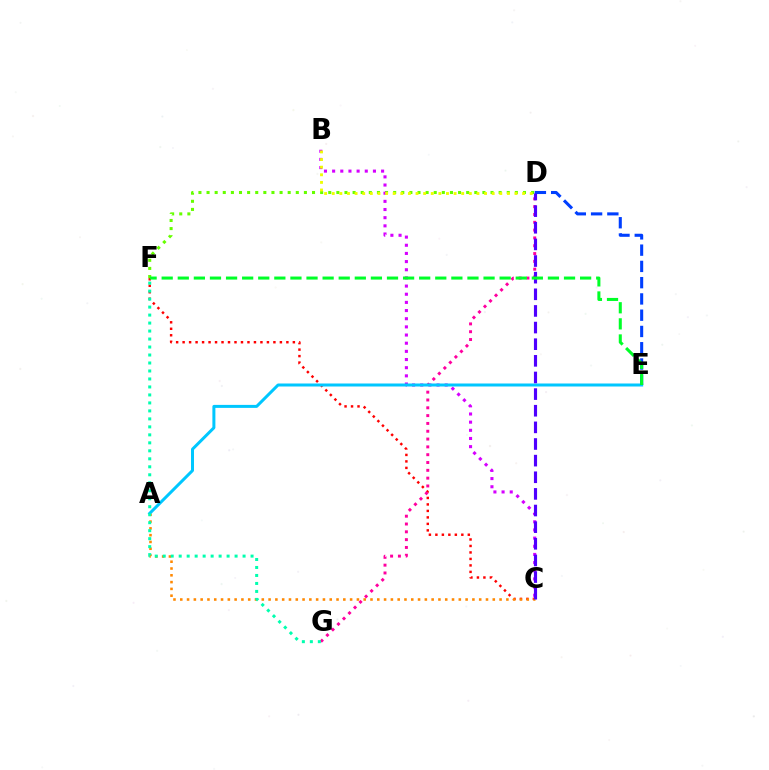{('D', 'F'): [{'color': '#66ff00', 'line_style': 'dotted', 'thickness': 2.2}], ('C', 'F'): [{'color': '#ff0000', 'line_style': 'dotted', 'thickness': 1.76}], ('A', 'C'): [{'color': '#ff8800', 'line_style': 'dotted', 'thickness': 1.85}], ('B', 'C'): [{'color': '#d600ff', 'line_style': 'dotted', 'thickness': 2.22}], ('D', 'G'): [{'color': '#ff00a0', 'line_style': 'dotted', 'thickness': 2.12}], ('A', 'E'): [{'color': '#00c7ff', 'line_style': 'solid', 'thickness': 2.16}], ('D', 'E'): [{'color': '#003fff', 'line_style': 'dashed', 'thickness': 2.21}], ('C', 'D'): [{'color': '#4f00ff', 'line_style': 'dashed', 'thickness': 2.26}], ('F', 'G'): [{'color': '#00ffaf', 'line_style': 'dotted', 'thickness': 2.17}], ('B', 'D'): [{'color': '#eeff00', 'line_style': 'dotted', 'thickness': 2.07}], ('E', 'F'): [{'color': '#00ff27', 'line_style': 'dashed', 'thickness': 2.19}]}